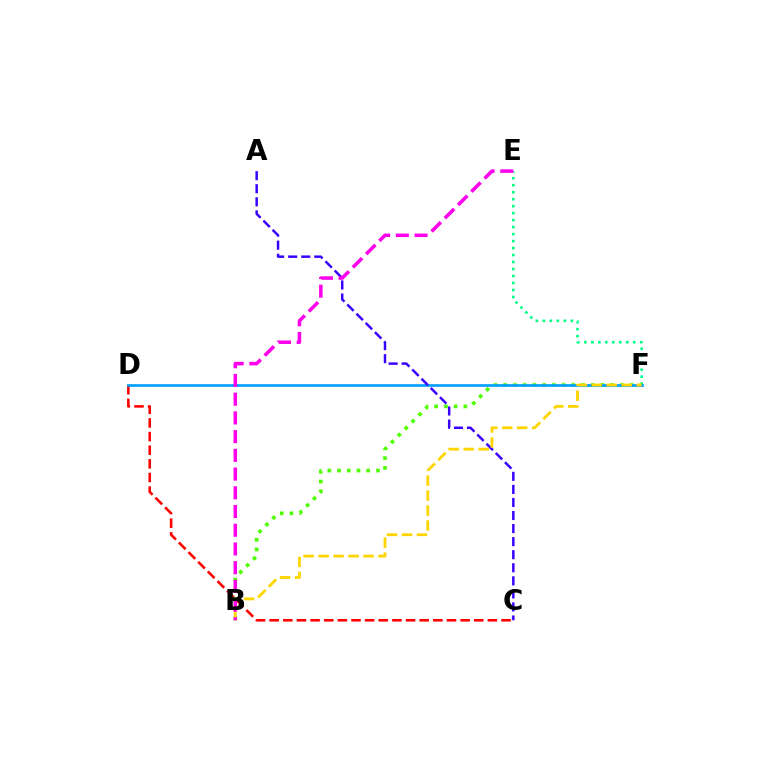{('C', 'D'): [{'color': '#ff0000', 'line_style': 'dashed', 'thickness': 1.85}], ('E', 'F'): [{'color': '#00ff86', 'line_style': 'dotted', 'thickness': 1.9}], ('B', 'F'): [{'color': '#4fff00', 'line_style': 'dotted', 'thickness': 2.64}, {'color': '#ffd500', 'line_style': 'dashed', 'thickness': 2.03}], ('D', 'F'): [{'color': '#009eff', 'line_style': 'solid', 'thickness': 1.92}], ('A', 'C'): [{'color': '#3700ff', 'line_style': 'dashed', 'thickness': 1.77}], ('B', 'E'): [{'color': '#ff00ed', 'line_style': 'dashed', 'thickness': 2.54}]}